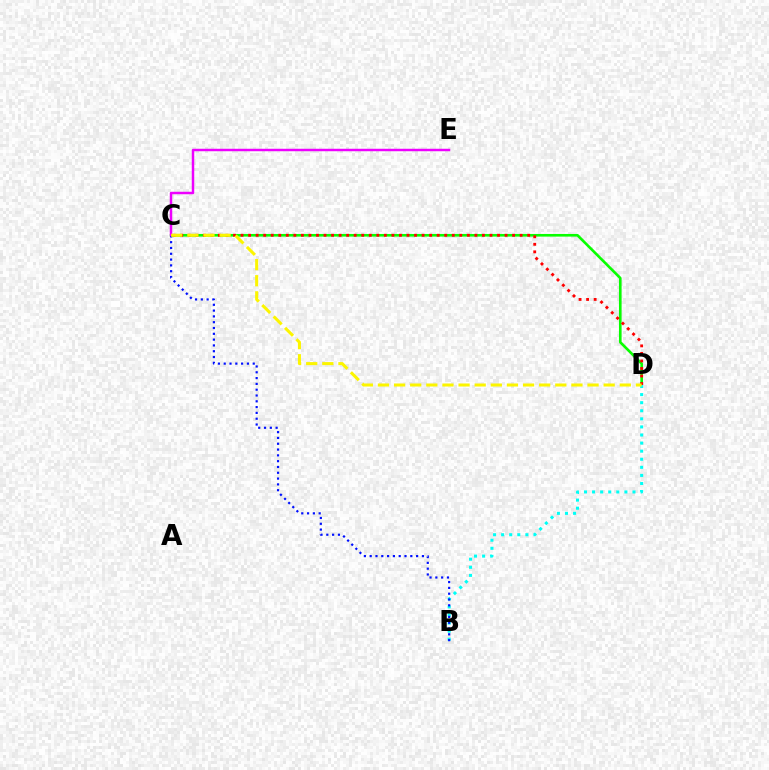{('C', 'D'): [{'color': '#08ff00', 'line_style': 'solid', 'thickness': 1.9}, {'color': '#ff0000', 'line_style': 'dotted', 'thickness': 2.05}, {'color': '#fcf500', 'line_style': 'dashed', 'thickness': 2.19}], ('B', 'D'): [{'color': '#00fff6', 'line_style': 'dotted', 'thickness': 2.2}], ('B', 'C'): [{'color': '#0010ff', 'line_style': 'dotted', 'thickness': 1.58}], ('C', 'E'): [{'color': '#ee00ff', 'line_style': 'solid', 'thickness': 1.78}]}